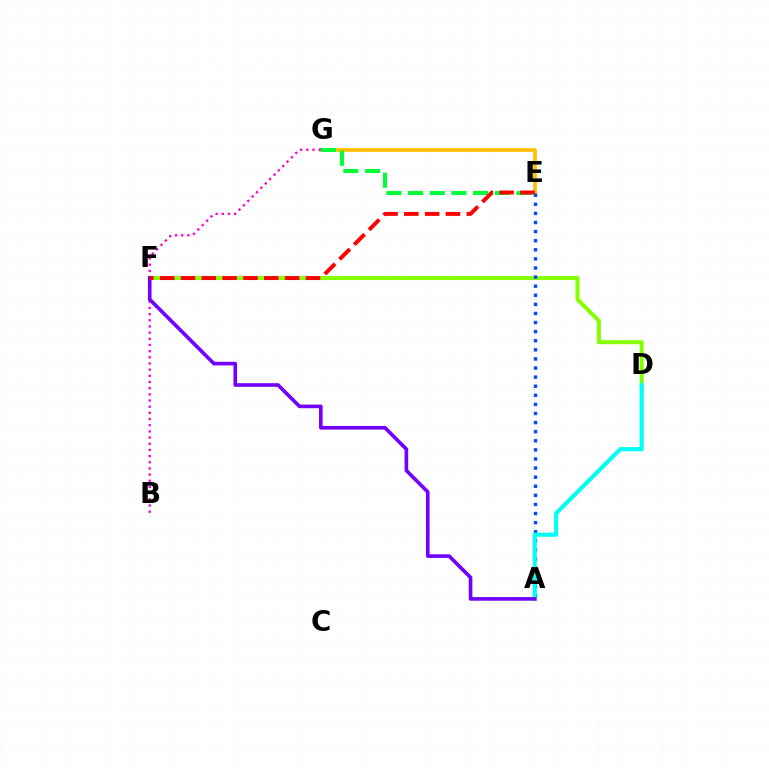{('E', 'G'): [{'color': '#ffbd00', 'line_style': 'solid', 'thickness': 2.63}, {'color': '#00ff39', 'line_style': 'dashed', 'thickness': 2.94}], ('D', 'F'): [{'color': '#84ff00', 'line_style': 'solid', 'thickness': 2.88}], ('A', 'E'): [{'color': '#004bff', 'line_style': 'dotted', 'thickness': 2.47}], ('A', 'D'): [{'color': '#00fff6', 'line_style': 'solid', 'thickness': 2.97}], ('B', 'G'): [{'color': '#ff00cf', 'line_style': 'dotted', 'thickness': 1.68}], ('A', 'F'): [{'color': '#7200ff', 'line_style': 'solid', 'thickness': 2.62}], ('E', 'F'): [{'color': '#ff0000', 'line_style': 'dashed', 'thickness': 2.83}]}